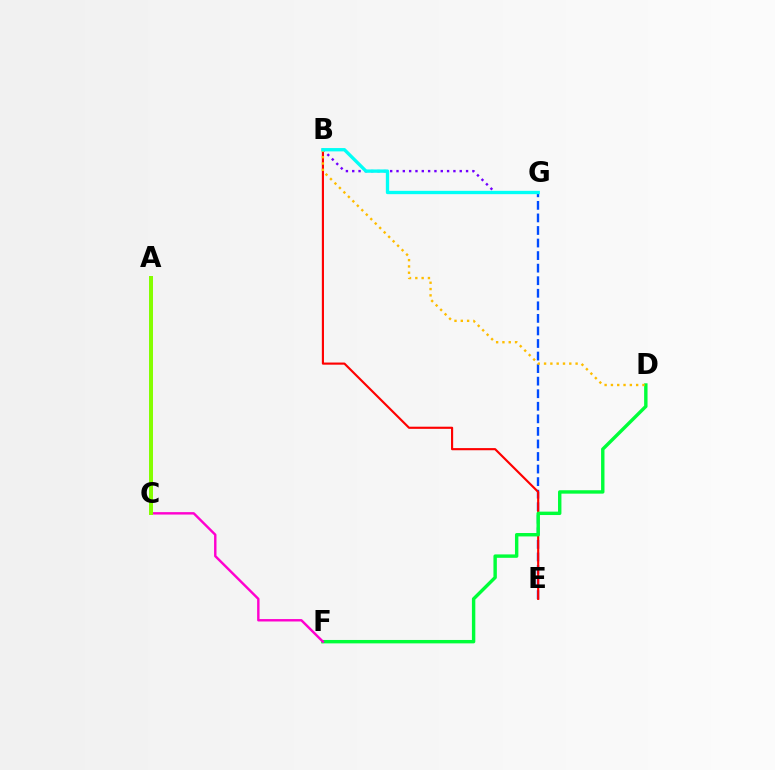{('E', 'G'): [{'color': '#004bff', 'line_style': 'dashed', 'thickness': 1.71}], ('B', 'G'): [{'color': '#7200ff', 'line_style': 'dotted', 'thickness': 1.72}, {'color': '#00fff6', 'line_style': 'solid', 'thickness': 2.4}], ('B', 'E'): [{'color': '#ff0000', 'line_style': 'solid', 'thickness': 1.54}], ('D', 'F'): [{'color': '#00ff39', 'line_style': 'solid', 'thickness': 2.45}], ('B', 'D'): [{'color': '#ffbd00', 'line_style': 'dotted', 'thickness': 1.71}], ('C', 'F'): [{'color': '#ff00cf', 'line_style': 'solid', 'thickness': 1.74}], ('A', 'C'): [{'color': '#84ff00', 'line_style': 'solid', 'thickness': 2.87}]}